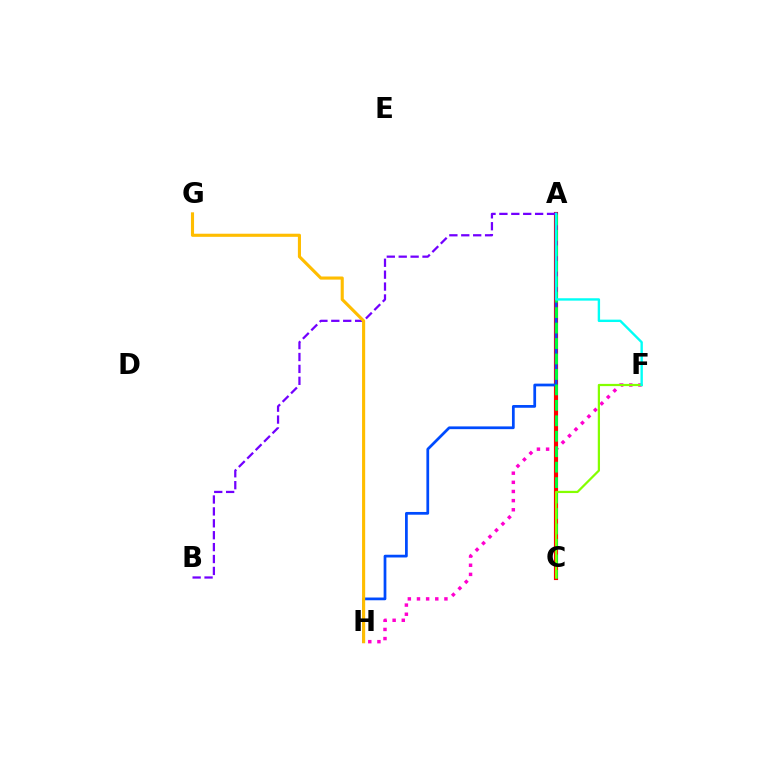{('A', 'C'): [{'color': '#ff0000', 'line_style': 'solid', 'thickness': 2.98}, {'color': '#00ff39', 'line_style': 'dashed', 'thickness': 2.1}], ('F', 'H'): [{'color': '#ff00cf', 'line_style': 'dotted', 'thickness': 2.49}], ('A', 'H'): [{'color': '#004bff', 'line_style': 'solid', 'thickness': 1.97}], ('A', 'B'): [{'color': '#7200ff', 'line_style': 'dashed', 'thickness': 1.62}], ('G', 'H'): [{'color': '#ffbd00', 'line_style': 'solid', 'thickness': 2.24}], ('C', 'F'): [{'color': '#84ff00', 'line_style': 'solid', 'thickness': 1.6}], ('A', 'F'): [{'color': '#00fff6', 'line_style': 'solid', 'thickness': 1.71}]}